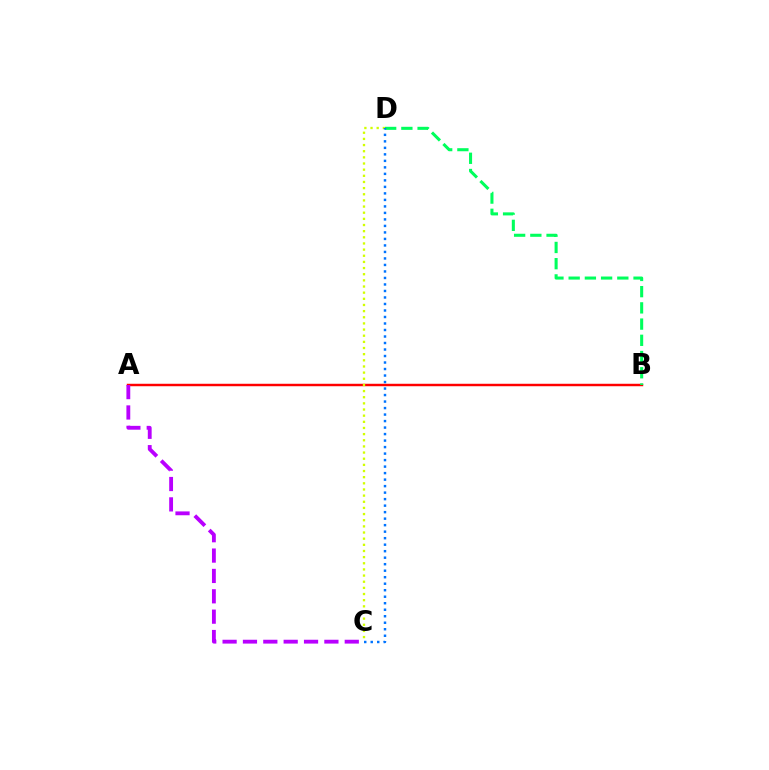{('A', 'B'): [{'color': '#ff0000', 'line_style': 'solid', 'thickness': 1.76}], ('B', 'D'): [{'color': '#00ff5c', 'line_style': 'dashed', 'thickness': 2.2}], ('C', 'D'): [{'color': '#d1ff00', 'line_style': 'dotted', 'thickness': 1.67}, {'color': '#0074ff', 'line_style': 'dotted', 'thickness': 1.77}], ('A', 'C'): [{'color': '#b900ff', 'line_style': 'dashed', 'thickness': 2.77}]}